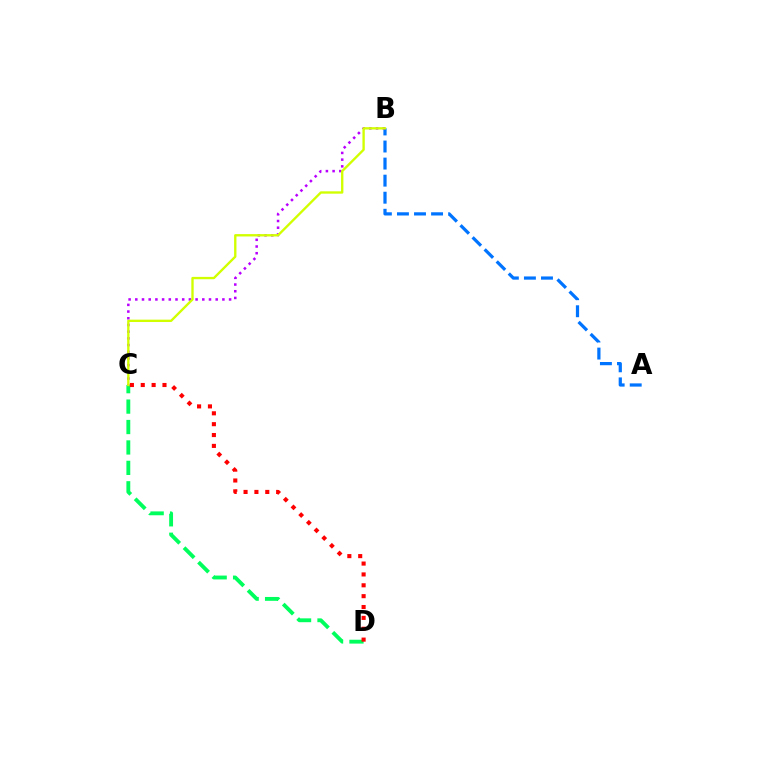{('A', 'B'): [{'color': '#0074ff', 'line_style': 'dashed', 'thickness': 2.32}], ('C', 'D'): [{'color': '#00ff5c', 'line_style': 'dashed', 'thickness': 2.77}, {'color': '#ff0000', 'line_style': 'dotted', 'thickness': 2.95}], ('B', 'C'): [{'color': '#b900ff', 'line_style': 'dotted', 'thickness': 1.82}, {'color': '#d1ff00', 'line_style': 'solid', 'thickness': 1.7}]}